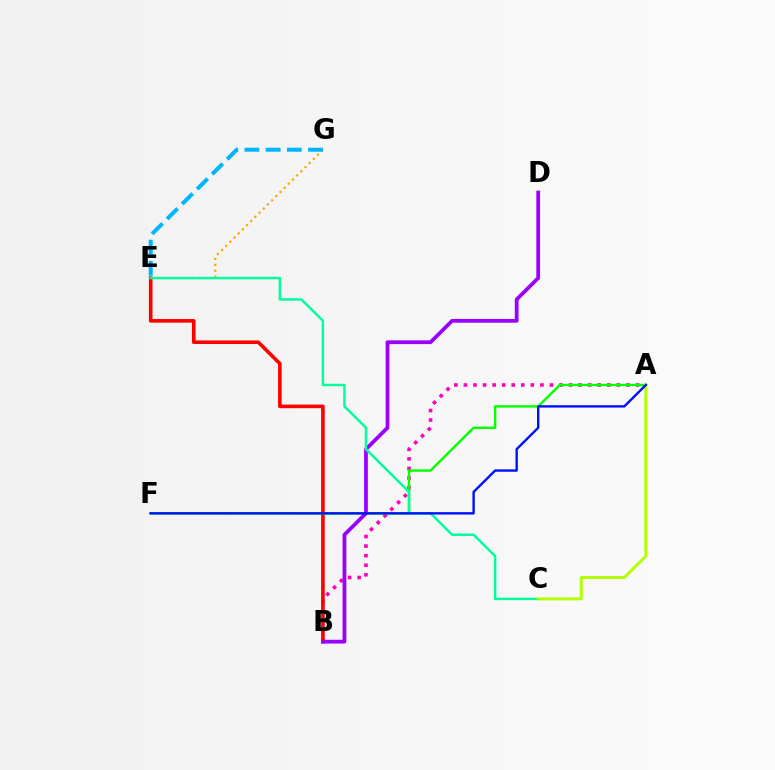{('E', 'G'): [{'color': '#ffa500', 'line_style': 'dotted', 'thickness': 1.6}, {'color': '#00b5ff', 'line_style': 'dashed', 'thickness': 2.88}], ('A', 'B'): [{'color': '#ff00bd', 'line_style': 'dotted', 'thickness': 2.6}], ('B', 'E'): [{'color': '#ff0000', 'line_style': 'solid', 'thickness': 2.6}], ('A', 'F'): [{'color': '#08ff00', 'line_style': 'solid', 'thickness': 1.76}, {'color': '#0010ff', 'line_style': 'solid', 'thickness': 1.71}], ('B', 'D'): [{'color': '#9b00ff', 'line_style': 'solid', 'thickness': 2.71}], ('C', 'E'): [{'color': '#00ff9d', 'line_style': 'solid', 'thickness': 1.77}], ('A', 'C'): [{'color': '#b3ff00', 'line_style': 'solid', 'thickness': 2.13}]}